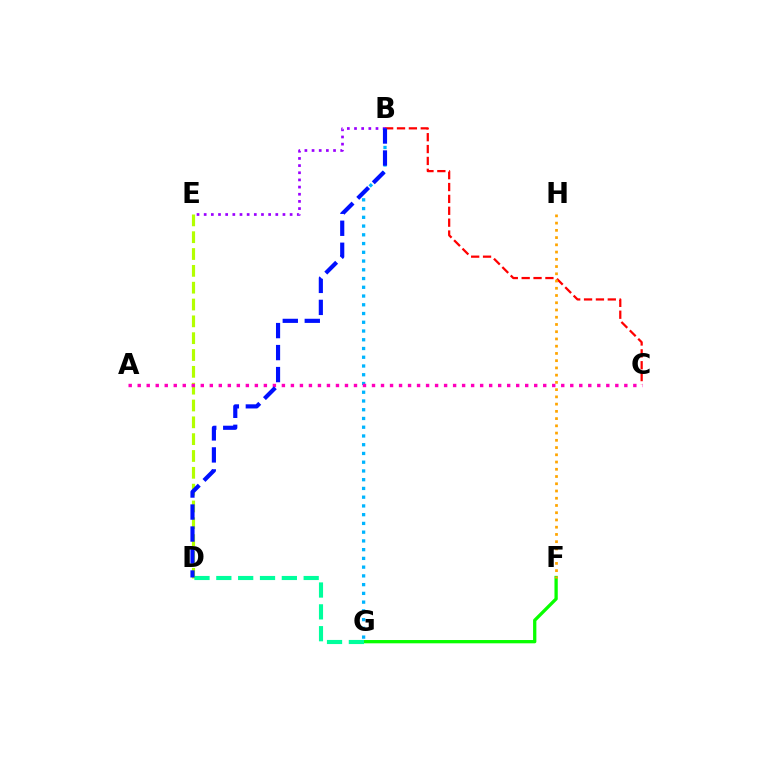{('B', 'C'): [{'color': '#ff0000', 'line_style': 'dashed', 'thickness': 1.61}], ('F', 'G'): [{'color': '#08ff00', 'line_style': 'solid', 'thickness': 2.37}], ('D', 'E'): [{'color': '#b3ff00', 'line_style': 'dashed', 'thickness': 2.29}], ('B', 'G'): [{'color': '#00b5ff', 'line_style': 'dotted', 'thickness': 2.38}], ('D', 'G'): [{'color': '#00ff9d', 'line_style': 'dashed', 'thickness': 2.97}], ('A', 'C'): [{'color': '#ff00bd', 'line_style': 'dotted', 'thickness': 2.45}], ('F', 'H'): [{'color': '#ffa500', 'line_style': 'dotted', 'thickness': 1.97}], ('B', 'E'): [{'color': '#9b00ff', 'line_style': 'dotted', 'thickness': 1.95}], ('B', 'D'): [{'color': '#0010ff', 'line_style': 'dashed', 'thickness': 2.99}]}